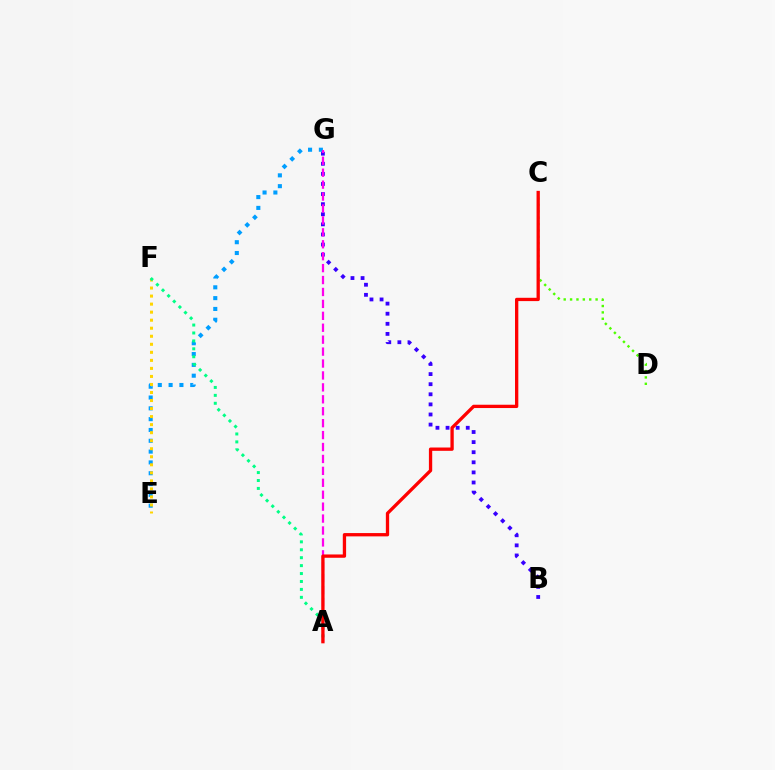{('E', 'G'): [{'color': '#009eff', 'line_style': 'dotted', 'thickness': 2.94}], ('E', 'F'): [{'color': '#ffd500', 'line_style': 'dotted', 'thickness': 2.18}], ('C', 'D'): [{'color': '#4fff00', 'line_style': 'dotted', 'thickness': 1.73}], ('B', 'G'): [{'color': '#3700ff', 'line_style': 'dotted', 'thickness': 2.74}], ('A', 'F'): [{'color': '#00ff86', 'line_style': 'dotted', 'thickness': 2.15}], ('A', 'G'): [{'color': '#ff00ed', 'line_style': 'dashed', 'thickness': 1.62}], ('A', 'C'): [{'color': '#ff0000', 'line_style': 'solid', 'thickness': 2.38}]}